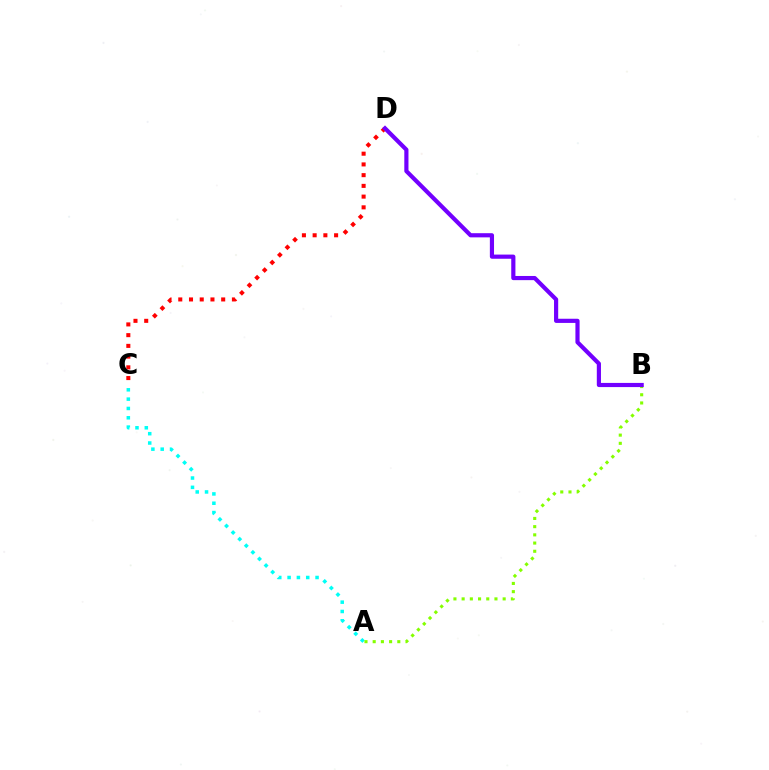{('A', 'C'): [{'color': '#00fff6', 'line_style': 'dotted', 'thickness': 2.53}], ('C', 'D'): [{'color': '#ff0000', 'line_style': 'dotted', 'thickness': 2.92}], ('A', 'B'): [{'color': '#84ff00', 'line_style': 'dotted', 'thickness': 2.23}], ('B', 'D'): [{'color': '#7200ff', 'line_style': 'solid', 'thickness': 3.0}]}